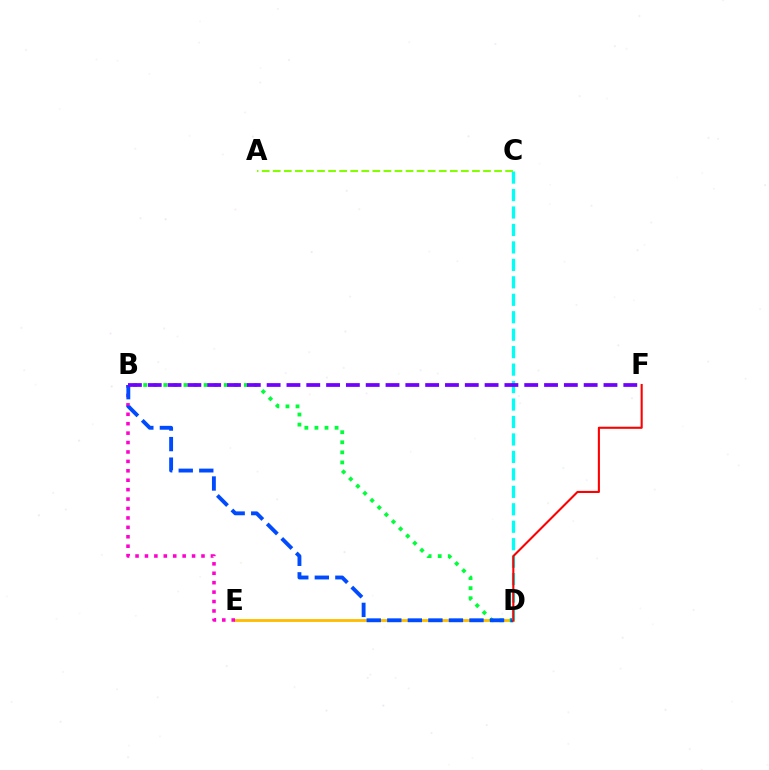{('D', 'E'): [{'color': '#ffbd00', 'line_style': 'solid', 'thickness': 2.04}], ('B', 'E'): [{'color': '#ff00cf', 'line_style': 'dotted', 'thickness': 2.56}], ('A', 'C'): [{'color': '#84ff00', 'line_style': 'dashed', 'thickness': 1.5}], ('B', 'D'): [{'color': '#00ff39', 'line_style': 'dotted', 'thickness': 2.74}, {'color': '#004bff', 'line_style': 'dashed', 'thickness': 2.79}], ('C', 'D'): [{'color': '#00fff6', 'line_style': 'dashed', 'thickness': 2.37}], ('D', 'F'): [{'color': '#ff0000', 'line_style': 'solid', 'thickness': 1.51}], ('B', 'F'): [{'color': '#7200ff', 'line_style': 'dashed', 'thickness': 2.69}]}